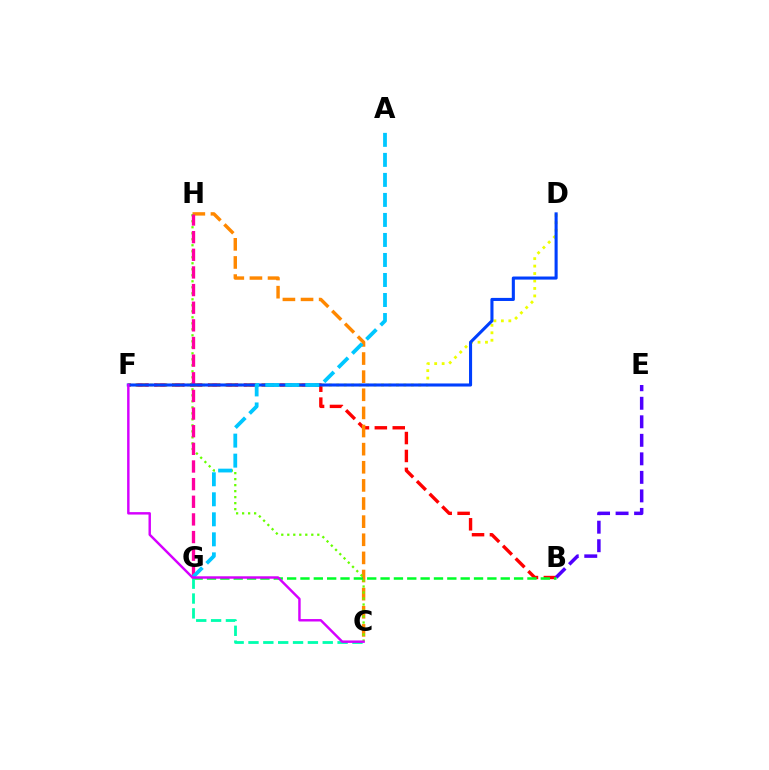{('B', 'F'): [{'color': '#ff0000', 'line_style': 'dashed', 'thickness': 2.43}], ('D', 'F'): [{'color': '#eeff00', 'line_style': 'dotted', 'thickness': 2.03}, {'color': '#003fff', 'line_style': 'solid', 'thickness': 2.22}], ('C', 'H'): [{'color': '#ff8800', 'line_style': 'dashed', 'thickness': 2.46}, {'color': '#66ff00', 'line_style': 'dotted', 'thickness': 1.63}], ('B', 'E'): [{'color': '#4f00ff', 'line_style': 'dashed', 'thickness': 2.52}], ('B', 'G'): [{'color': '#00ff27', 'line_style': 'dashed', 'thickness': 1.81}], ('C', 'G'): [{'color': '#00ffaf', 'line_style': 'dashed', 'thickness': 2.02}], ('G', 'H'): [{'color': '#ff00a0', 'line_style': 'dashed', 'thickness': 2.4}], ('A', 'G'): [{'color': '#00c7ff', 'line_style': 'dashed', 'thickness': 2.72}], ('C', 'F'): [{'color': '#d600ff', 'line_style': 'solid', 'thickness': 1.76}]}